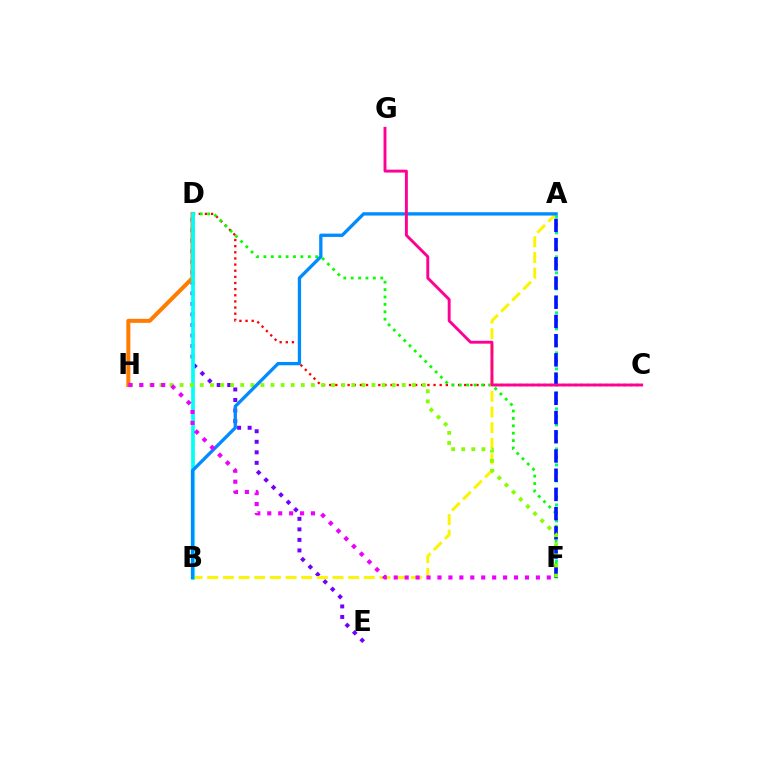{('D', 'E'): [{'color': '#7200ff', 'line_style': 'dotted', 'thickness': 2.86}], ('D', 'H'): [{'color': '#ff7c00', 'line_style': 'solid', 'thickness': 2.89}], ('C', 'D'): [{'color': '#ff0000', 'line_style': 'dotted', 'thickness': 1.67}], ('D', 'F'): [{'color': '#08ff00', 'line_style': 'dotted', 'thickness': 2.01}], ('A', 'B'): [{'color': '#fcf500', 'line_style': 'dashed', 'thickness': 2.13}, {'color': '#008cff', 'line_style': 'solid', 'thickness': 2.38}], ('A', 'F'): [{'color': '#00ff74', 'line_style': 'dotted', 'thickness': 2.17}, {'color': '#0010ff', 'line_style': 'dashed', 'thickness': 2.61}], ('B', 'D'): [{'color': '#00fff6', 'line_style': 'solid', 'thickness': 2.68}], ('F', 'H'): [{'color': '#84ff00', 'line_style': 'dotted', 'thickness': 2.74}, {'color': '#ee00ff', 'line_style': 'dotted', 'thickness': 2.97}], ('C', 'G'): [{'color': '#ff0094', 'line_style': 'solid', 'thickness': 2.09}]}